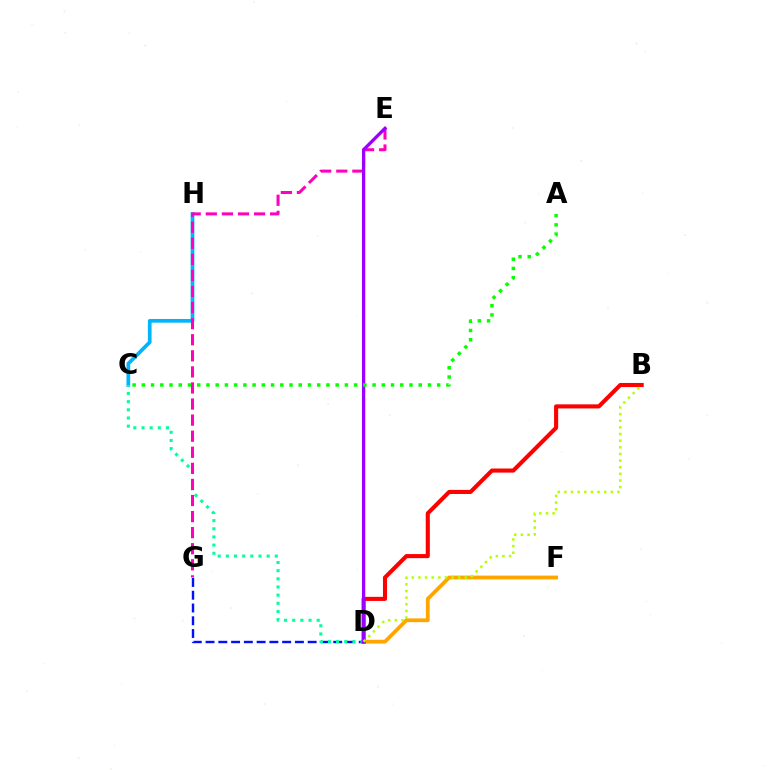{('D', 'F'): [{'color': '#ffa500', 'line_style': 'solid', 'thickness': 2.72}], ('D', 'G'): [{'color': '#0010ff', 'line_style': 'dashed', 'thickness': 1.73}], ('C', 'H'): [{'color': '#00b5ff', 'line_style': 'solid', 'thickness': 2.67}], ('C', 'D'): [{'color': '#00ff9d', 'line_style': 'dotted', 'thickness': 2.22}], ('B', 'D'): [{'color': '#ff0000', 'line_style': 'solid', 'thickness': 2.95}, {'color': '#b3ff00', 'line_style': 'dotted', 'thickness': 1.8}], ('E', 'G'): [{'color': '#ff00bd', 'line_style': 'dashed', 'thickness': 2.18}], ('D', 'E'): [{'color': '#9b00ff', 'line_style': 'solid', 'thickness': 2.36}], ('A', 'C'): [{'color': '#08ff00', 'line_style': 'dotted', 'thickness': 2.51}]}